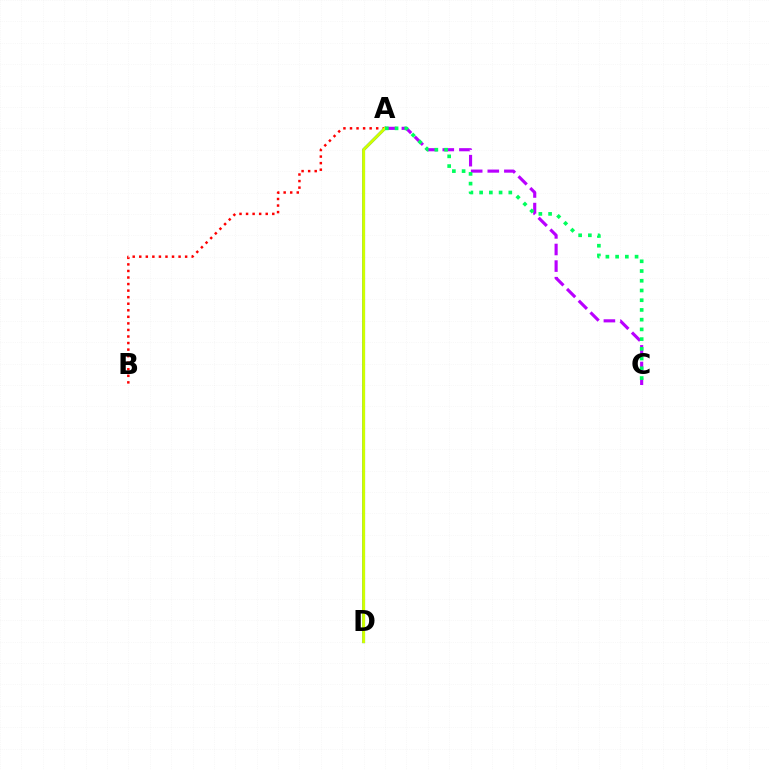{('A', 'D'): [{'color': '#0074ff', 'line_style': 'solid', 'thickness': 2.07}, {'color': '#d1ff00', 'line_style': 'solid', 'thickness': 2.11}], ('A', 'B'): [{'color': '#ff0000', 'line_style': 'dotted', 'thickness': 1.78}], ('A', 'C'): [{'color': '#b900ff', 'line_style': 'dashed', 'thickness': 2.25}, {'color': '#00ff5c', 'line_style': 'dotted', 'thickness': 2.64}]}